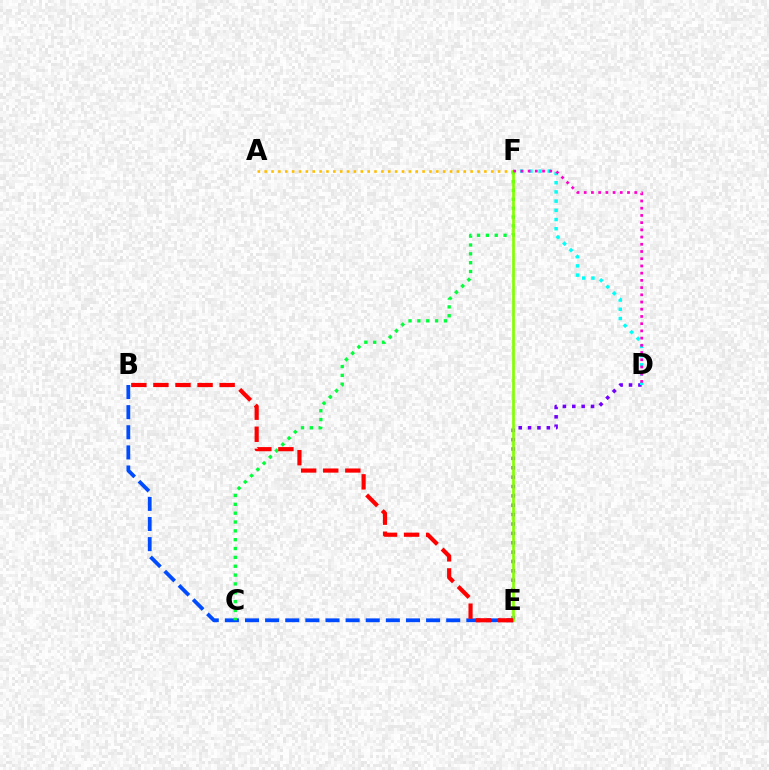{('B', 'E'): [{'color': '#004bff', 'line_style': 'dashed', 'thickness': 2.73}, {'color': '#ff0000', 'line_style': 'dashed', 'thickness': 3.0}], ('D', 'E'): [{'color': '#7200ff', 'line_style': 'dotted', 'thickness': 2.55}], ('D', 'F'): [{'color': '#00fff6', 'line_style': 'dotted', 'thickness': 2.5}, {'color': '#ff00cf', 'line_style': 'dotted', 'thickness': 1.96}], ('A', 'F'): [{'color': '#ffbd00', 'line_style': 'dotted', 'thickness': 1.87}], ('C', 'F'): [{'color': '#00ff39', 'line_style': 'dotted', 'thickness': 2.4}], ('E', 'F'): [{'color': '#84ff00', 'line_style': 'solid', 'thickness': 1.93}]}